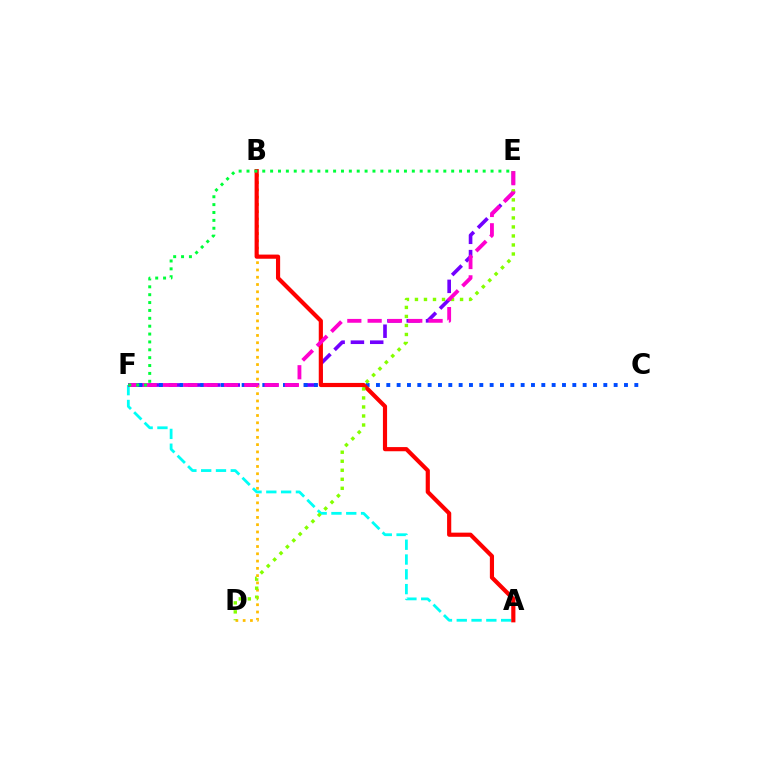{('A', 'F'): [{'color': '#00fff6', 'line_style': 'dashed', 'thickness': 2.01}], ('E', 'F'): [{'color': '#7200ff', 'line_style': 'dashed', 'thickness': 2.62}, {'color': '#ff00cf', 'line_style': 'dashed', 'thickness': 2.76}, {'color': '#00ff39', 'line_style': 'dotted', 'thickness': 2.14}], ('C', 'F'): [{'color': '#004bff', 'line_style': 'dotted', 'thickness': 2.81}], ('B', 'D'): [{'color': '#ffbd00', 'line_style': 'dotted', 'thickness': 1.98}], ('A', 'B'): [{'color': '#ff0000', 'line_style': 'solid', 'thickness': 2.99}], ('D', 'E'): [{'color': '#84ff00', 'line_style': 'dotted', 'thickness': 2.45}]}